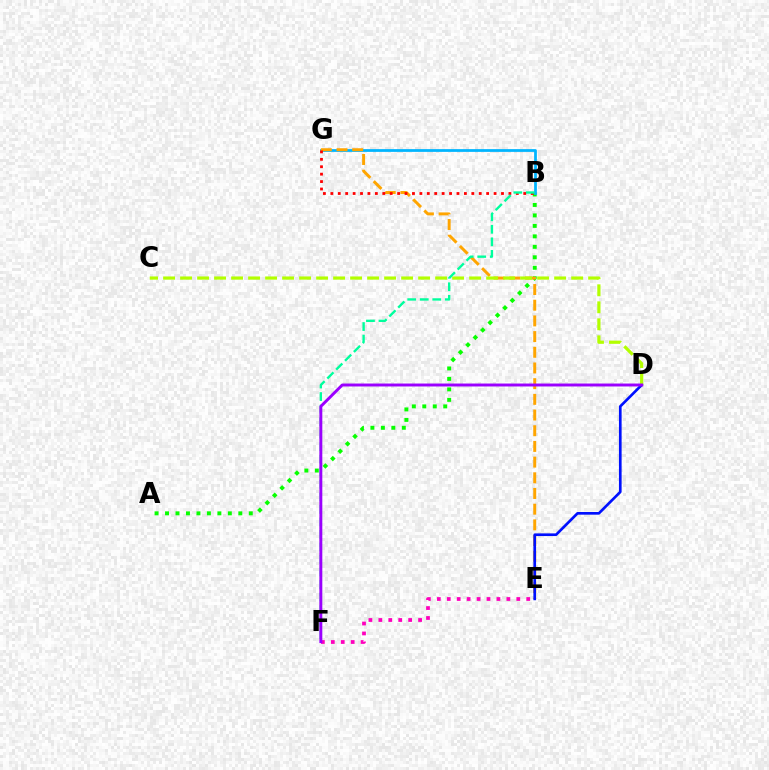{('A', 'B'): [{'color': '#08ff00', 'line_style': 'dotted', 'thickness': 2.84}], ('B', 'G'): [{'color': '#00b5ff', 'line_style': 'solid', 'thickness': 1.99}, {'color': '#ff0000', 'line_style': 'dotted', 'thickness': 2.02}], ('E', 'G'): [{'color': '#ffa500', 'line_style': 'dashed', 'thickness': 2.13}], ('D', 'E'): [{'color': '#0010ff', 'line_style': 'solid', 'thickness': 1.92}], ('C', 'D'): [{'color': '#b3ff00', 'line_style': 'dashed', 'thickness': 2.31}], ('B', 'F'): [{'color': '#00ff9d', 'line_style': 'dashed', 'thickness': 1.7}], ('E', 'F'): [{'color': '#ff00bd', 'line_style': 'dotted', 'thickness': 2.7}], ('D', 'F'): [{'color': '#9b00ff', 'line_style': 'solid', 'thickness': 2.11}]}